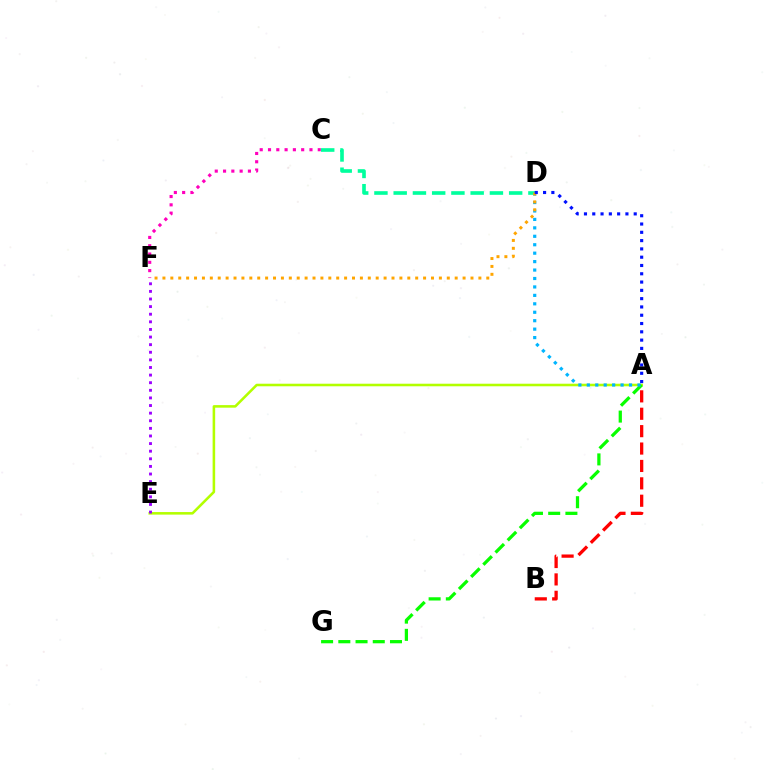{('A', 'E'): [{'color': '#b3ff00', 'line_style': 'solid', 'thickness': 1.84}], ('A', 'B'): [{'color': '#ff0000', 'line_style': 'dashed', 'thickness': 2.36}], ('A', 'G'): [{'color': '#08ff00', 'line_style': 'dashed', 'thickness': 2.34}], ('A', 'D'): [{'color': '#00b5ff', 'line_style': 'dotted', 'thickness': 2.29}, {'color': '#0010ff', 'line_style': 'dotted', 'thickness': 2.25}], ('C', 'D'): [{'color': '#00ff9d', 'line_style': 'dashed', 'thickness': 2.61}], ('C', 'F'): [{'color': '#ff00bd', 'line_style': 'dotted', 'thickness': 2.25}], ('D', 'F'): [{'color': '#ffa500', 'line_style': 'dotted', 'thickness': 2.15}], ('E', 'F'): [{'color': '#9b00ff', 'line_style': 'dotted', 'thickness': 2.07}]}